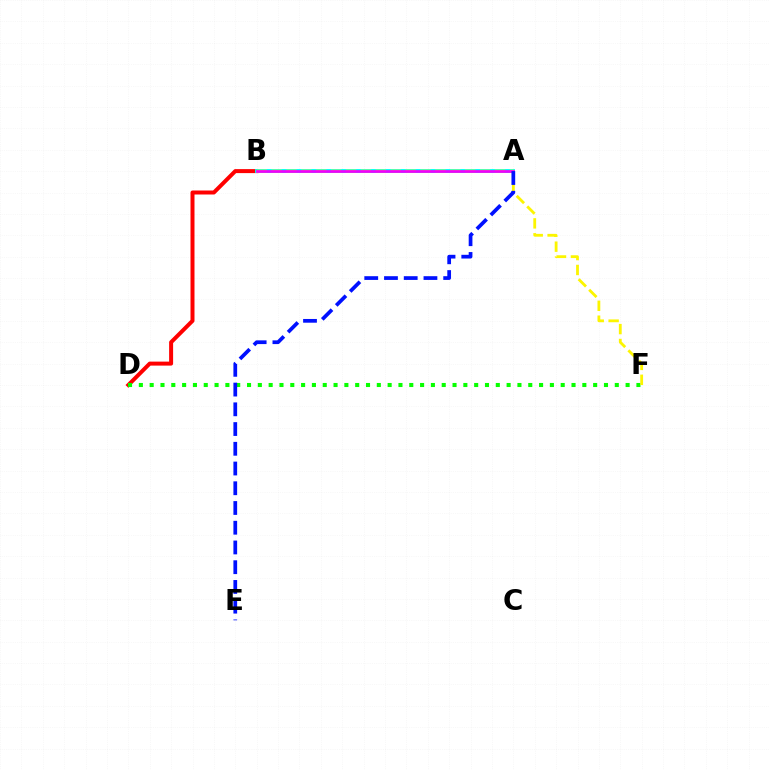{('B', 'D'): [{'color': '#ff0000', 'line_style': 'solid', 'thickness': 2.87}], ('A', 'B'): [{'color': '#00fff6', 'line_style': 'solid', 'thickness': 2.79}, {'color': '#ee00ff', 'line_style': 'solid', 'thickness': 1.96}], ('D', 'F'): [{'color': '#08ff00', 'line_style': 'dotted', 'thickness': 2.94}], ('B', 'F'): [{'color': '#fcf500', 'line_style': 'dashed', 'thickness': 2.02}], ('A', 'E'): [{'color': '#0010ff', 'line_style': 'dashed', 'thickness': 2.68}]}